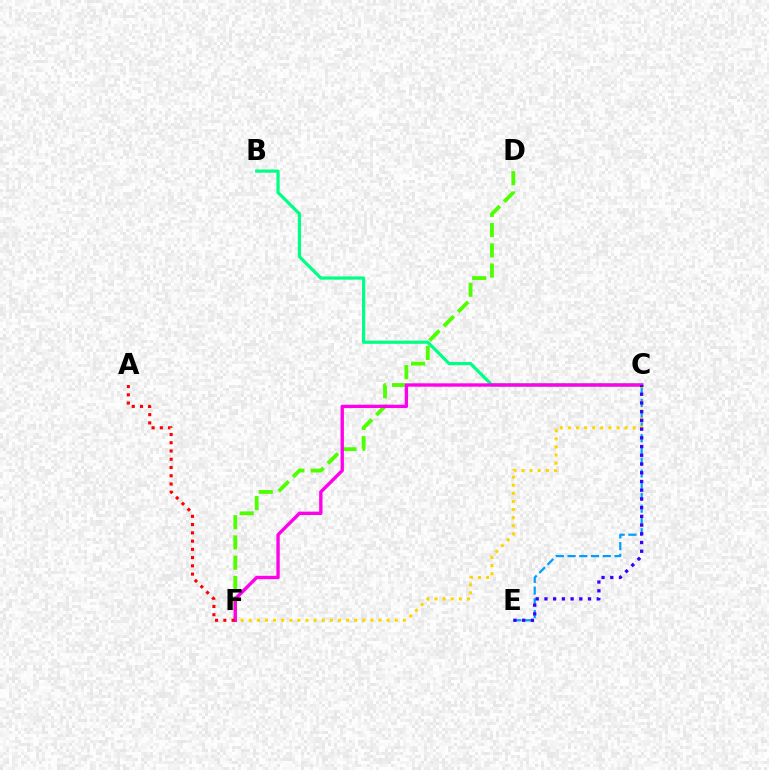{('D', 'F'): [{'color': '#4fff00', 'line_style': 'dashed', 'thickness': 2.75}], ('B', 'C'): [{'color': '#00ff86', 'line_style': 'solid', 'thickness': 2.31}], ('C', 'E'): [{'color': '#009eff', 'line_style': 'dashed', 'thickness': 1.6}, {'color': '#3700ff', 'line_style': 'dotted', 'thickness': 2.37}], ('C', 'F'): [{'color': '#ffd500', 'line_style': 'dotted', 'thickness': 2.2}, {'color': '#ff00ed', 'line_style': 'solid', 'thickness': 2.42}], ('A', 'F'): [{'color': '#ff0000', 'line_style': 'dotted', 'thickness': 2.24}]}